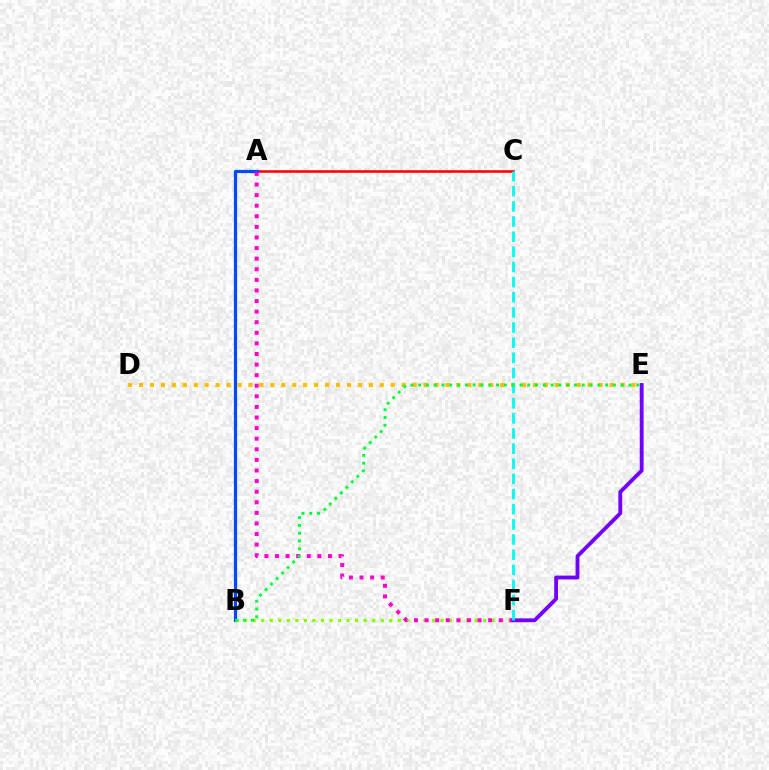{('A', 'C'): [{'color': '#ff0000', 'line_style': 'solid', 'thickness': 1.85}], ('A', 'B'): [{'color': '#004bff', 'line_style': 'solid', 'thickness': 2.32}], ('B', 'F'): [{'color': '#84ff00', 'line_style': 'dotted', 'thickness': 2.32}], ('A', 'F'): [{'color': '#ff00cf', 'line_style': 'dotted', 'thickness': 2.88}], ('E', 'F'): [{'color': '#7200ff', 'line_style': 'solid', 'thickness': 2.76}], ('D', 'E'): [{'color': '#ffbd00', 'line_style': 'dotted', 'thickness': 2.97}], ('C', 'F'): [{'color': '#00fff6', 'line_style': 'dashed', 'thickness': 2.06}], ('B', 'E'): [{'color': '#00ff39', 'line_style': 'dotted', 'thickness': 2.12}]}